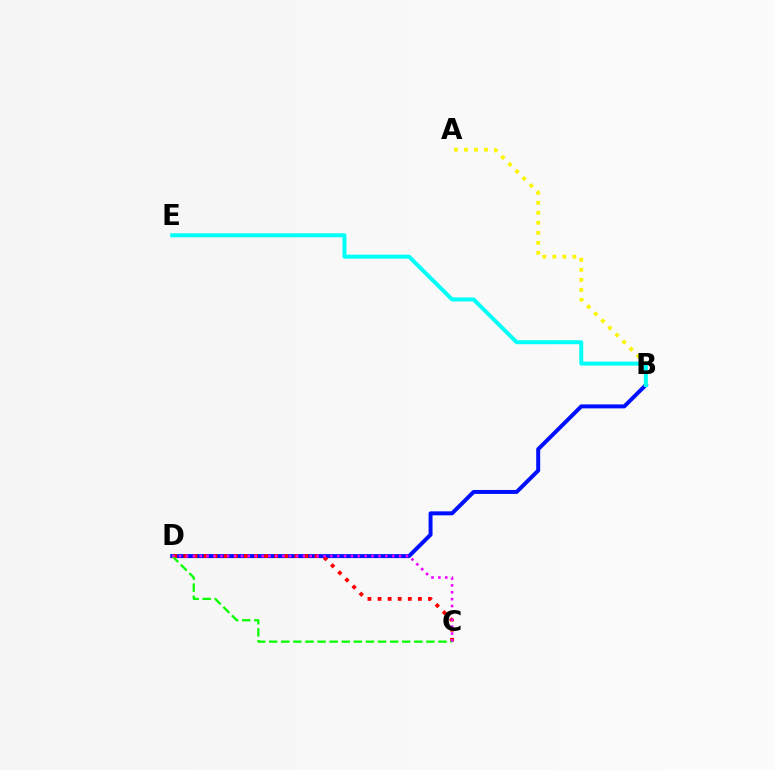{('B', 'D'): [{'color': '#0010ff', 'line_style': 'solid', 'thickness': 2.86}], ('C', 'D'): [{'color': '#ff0000', 'line_style': 'dotted', 'thickness': 2.74}, {'color': '#08ff00', 'line_style': 'dashed', 'thickness': 1.64}, {'color': '#ee00ff', 'line_style': 'dotted', 'thickness': 1.87}], ('A', 'B'): [{'color': '#fcf500', 'line_style': 'dotted', 'thickness': 2.72}], ('B', 'E'): [{'color': '#00fff6', 'line_style': 'solid', 'thickness': 2.87}]}